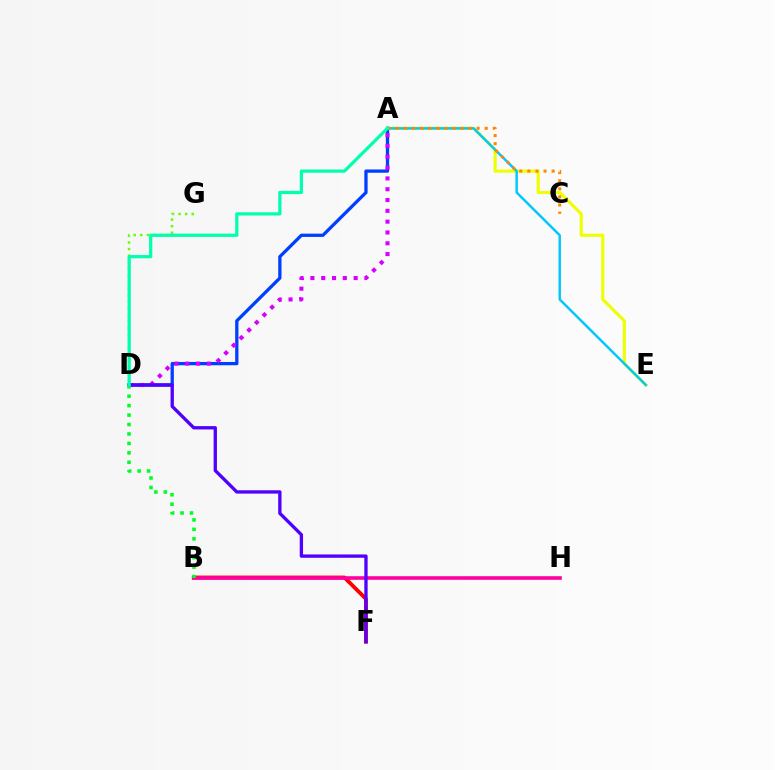{('A', 'D'): [{'color': '#003fff', 'line_style': 'solid', 'thickness': 2.36}, {'color': '#d600ff', 'line_style': 'dotted', 'thickness': 2.94}, {'color': '#00ffaf', 'line_style': 'solid', 'thickness': 2.33}], ('A', 'E'): [{'color': '#eeff00', 'line_style': 'solid', 'thickness': 2.25}, {'color': '#00c7ff', 'line_style': 'solid', 'thickness': 1.76}], ('B', 'F'): [{'color': '#ff0000', 'line_style': 'solid', 'thickness': 2.76}], ('B', 'H'): [{'color': '#ff00a0', 'line_style': 'solid', 'thickness': 2.59}], ('D', 'G'): [{'color': '#66ff00', 'line_style': 'dotted', 'thickness': 1.79}], ('D', 'F'): [{'color': '#4f00ff', 'line_style': 'solid', 'thickness': 2.39}], ('B', 'D'): [{'color': '#00ff27', 'line_style': 'dotted', 'thickness': 2.56}], ('A', 'C'): [{'color': '#ff8800', 'line_style': 'dotted', 'thickness': 2.2}]}